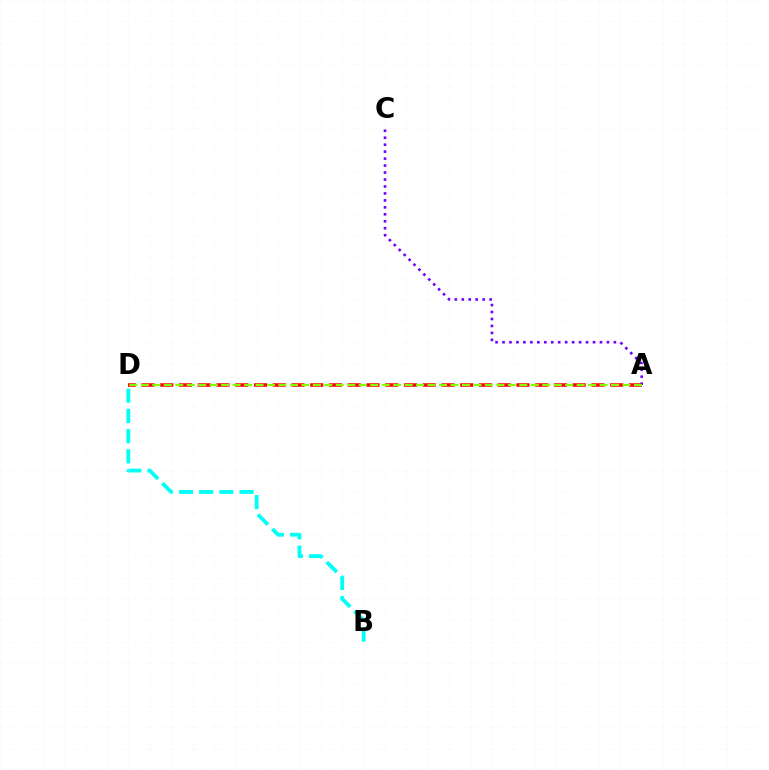{('A', 'D'): [{'color': '#ff0000', 'line_style': 'dashed', 'thickness': 2.55}, {'color': '#84ff00', 'line_style': 'dashed', 'thickness': 1.56}], ('A', 'C'): [{'color': '#7200ff', 'line_style': 'dotted', 'thickness': 1.89}], ('B', 'D'): [{'color': '#00fff6', 'line_style': 'dashed', 'thickness': 2.74}]}